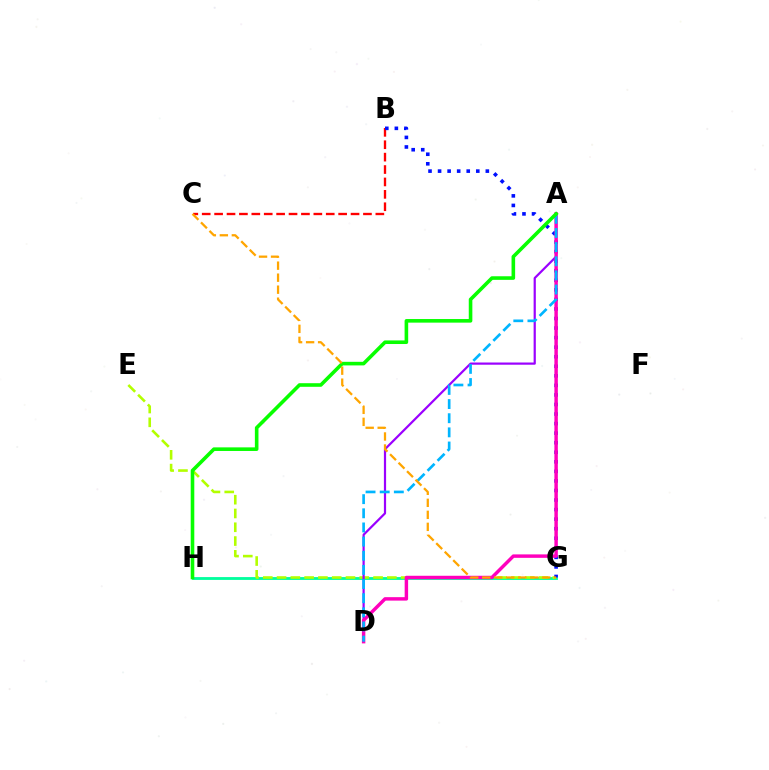{('G', 'H'): [{'color': '#00ff9d', 'line_style': 'solid', 'thickness': 2.04}], ('E', 'G'): [{'color': '#b3ff00', 'line_style': 'dashed', 'thickness': 1.87}], ('A', 'D'): [{'color': '#9b00ff', 'line_style': 'solid', 'thickness': 1.59}, {'color': '#ff00bd', 'line_style': 'solid', 'thickness': 2.48}, {'color': '#00b5ff', 'line_style': 'dashed', 'thickness': 1.92}], ('B', 'C'): [{'color': '#ff0000', 'line_style': 'dashed', 'thickness': 1.68}], ('B', 'G'): [{'color': '#0010ff', 'line_style': 'dotted', 'thickness': 2.6}], ('A', 'H'): [{'color': '#08ff00', 'line_style': 'solid', 'thickness': 2.59}], ('C', 'G'): [{'color': '#ffa500', 'line_style': 'dashed', 'thickness': 1.63}]}